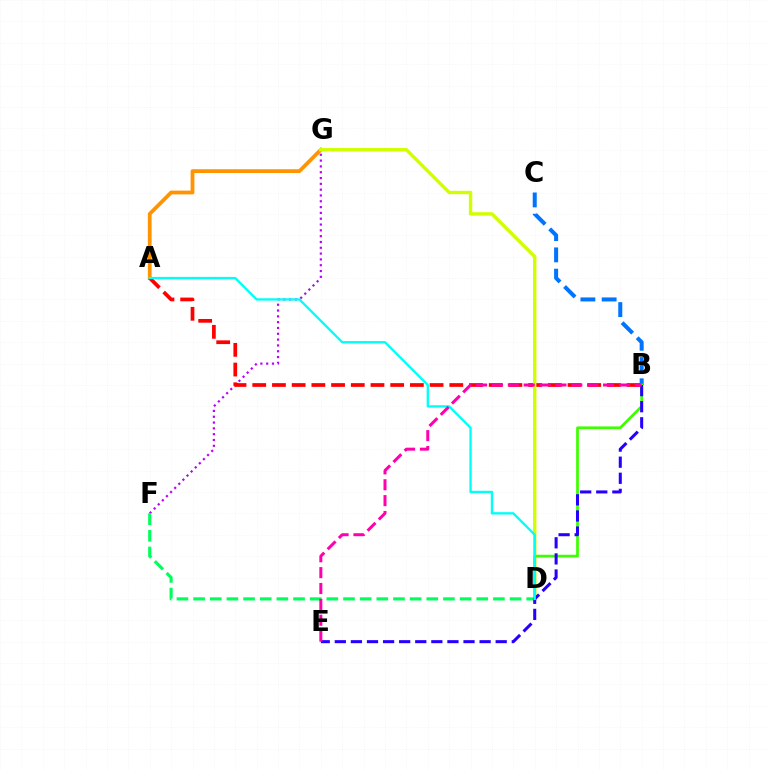{('B', 'C'): [{'color': '#0074ff', 'line_style': 'dashed', 'thickness': 2.89}], ('A', 'G'): [{'color': '#ff9400', 'line_style': 'solid', 'thickness': 2.71}], ('F', 'G'): [{'color': '#b900ff', 'line_style': 'dotted', 'thickness': 1.58}], ('A', 'B'): [{'color': '#ff0000', 'line_style': 'dashed', 'thickness': 2.68}], ('D', 'F'): [{'color': '#00ff5c', 'line_style': 'dashed', 'thickness': 2.26}], ('D', 'G'): [{'color': '#d1ff00', 'line_style': 'solid', 'thickness': 2.45}], ('B', 'D'): [{'color': '#3dff00', 'line_style': 'solid', 'thickness': 1.96}], ('B', 'E'): [{'color': '#2500ff', 'line_style': 'dashed', 'thickness': 2.19}, {'color': '#ff00ac', 'line_style': 'dashed', 'thickness': 2.16}], ('A', 'D'): [{'color': '#00fff6', 'line_style': 'solid', 'thickness': 1.68}]}